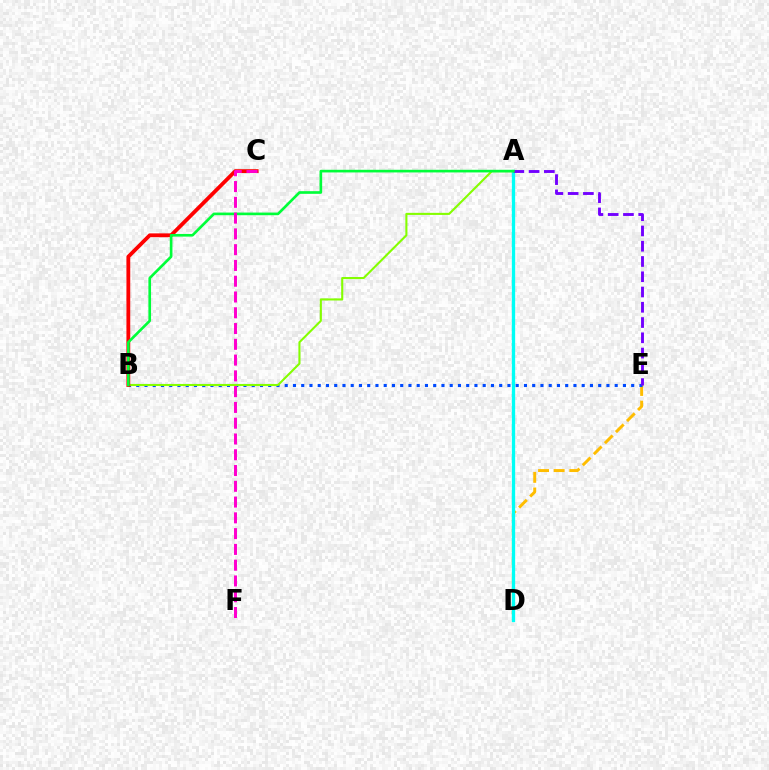{('D', 'E'): [{'color': '#ffbd00', 'line_style': 'dashed', 'thickness': 2.12}], ('A', 'D'): [{'color': '#00fff6', 'line_style': 'solid', 'thickness': 2.39}], ('B', 'E'): [{'color': '#004bff', 'line_style': 'dotted', 'thickness': 2.24}], ('A', 'B'): [{'color': '#84ff00', 'line_style': 'solid', 'thickness': 1.51}, {'color': '#00ff39', 'line_style': 'solid', 'thickness': 1.91}], ('B', 'C'): [{'color': '#ff0000', 'line_style': 'solid', 'thickness': 2.74}], ('A', 'E'): [{'color': '#7200ff', 'line_style': 'dashed', 'thickness': 2.07}], ('C', 'F'): [{'color': '#ff00cf', 'line_style': 'dashed', 'thickness': 2.14}]}